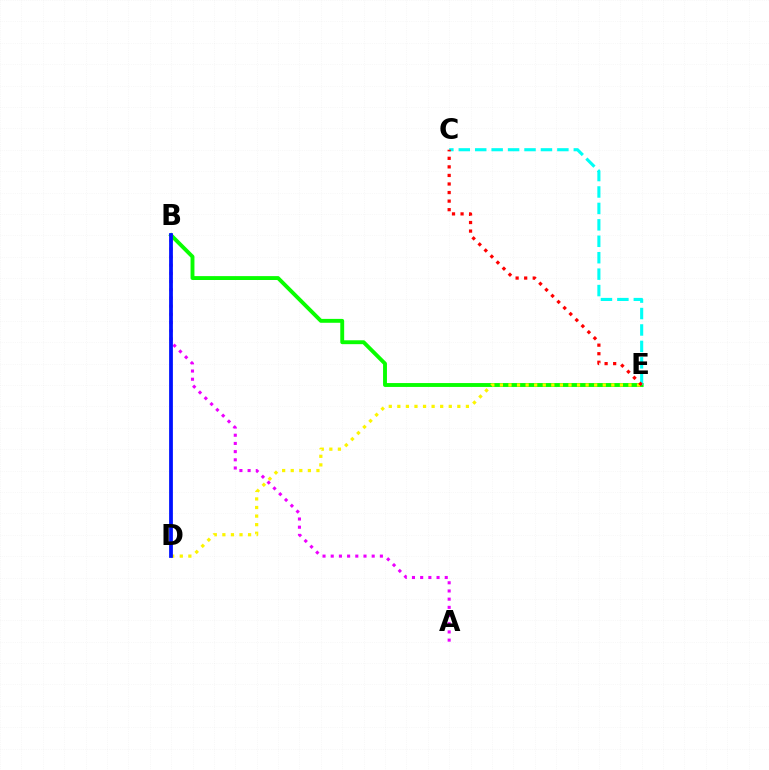{('B', 'E'): [{'color': '#08ff00', 'line_style': 'solid', 'thickness': 2.8}], ('D', 'E'): [{'color': '#fcf500', 'line_style': 'dotted', 'thickness': 2.33}], ('A', 'B'): [{'color': '#ee00ff', 'line_style': 'dotted', 'thickness': 2.23}], ('B', 'D'): [{'color': '#0010ff', 'line_style': 'solid', 'thickness': 2.71}], ('C', 'E'): [{'color': '#00fff6', 'line_style': 'dashed', 'thickness': 2.23}, {'color': '#ff0000', 'line_style': 'dotted', 'thickness': 2.33}]}